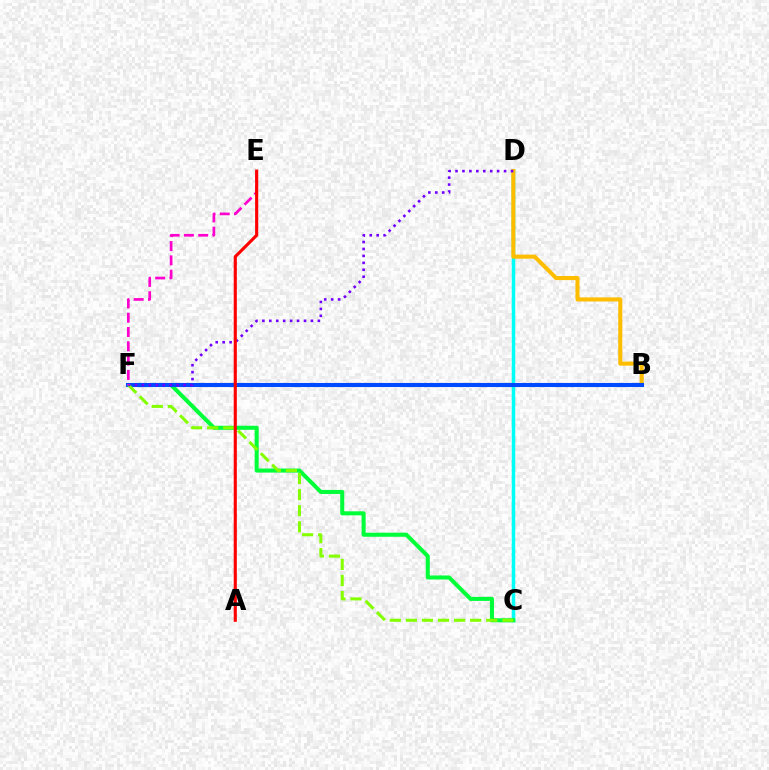{('C', 'D'): [{'color': '#00fff6', 'line_style': 'solid', 'thickness': 2.52}], ('B', 'D'): [{'color': '#ffbd00', 'line_style': 'solid', 'thickness': 2.95}], ('C', 'F'): [{'color': '#00ff39', 'line_style': 'solid', 'thickness': 2.91}, {'color': '#84ff00', 'line_style': 'dashed', 'thickness': 2.18}], ('B', 'F'): [{'color': '#004bff', 'line_style': 'solid', 'thickness': 2.95}], ('D', 'F'): [{'color': '#7200ff', 'line_style': 'dotted', 'thickness': 1.89}], ('E', 'F'): [{'color': '#ff00cf', 'line_style': 'dashed', 'thickness': 1.94}], ('A', 'E'): [{'color': '#ff0000', 'line_style': 'solid', 'thickness': 2.25}]}